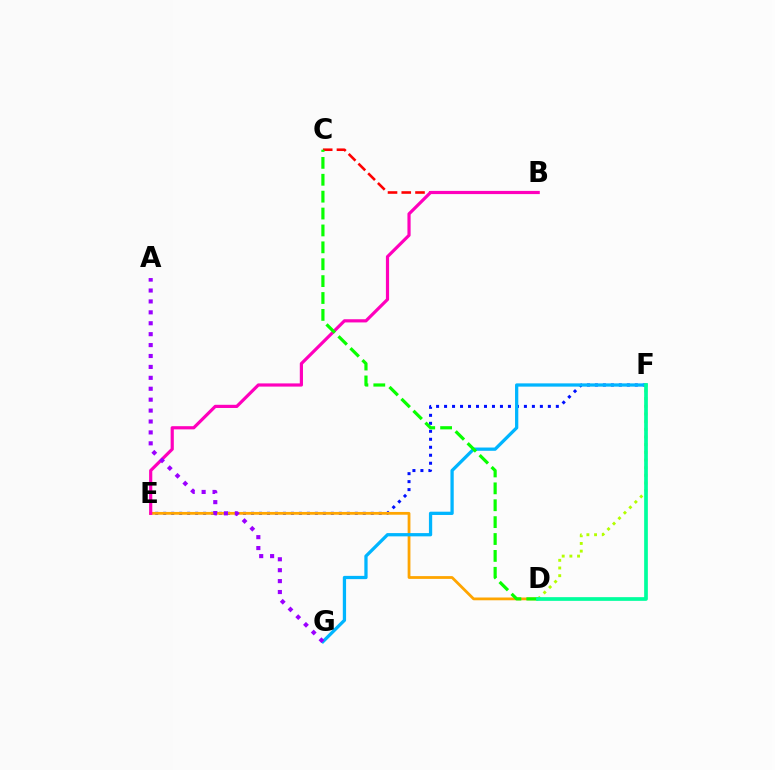{('E', 'F'): [{'color': '#0010ff', 'line_style': 'dotted', 'thickness': 2.17}], ('D', 'F'): [{'color': '#b3ff00', 'line_style': 'dotted', 'thickness': 2.09}, {'color': '#00ff9d', 'line_style': 'solid', 'thickness': 2.67}], ('B', 'C'): [{'color': '#ff0000', 'line_style': 'dashed', 'thickness': 1.87}], ('D', 'E'): [{'color': '#ffa500', 'line_style': 'solid', 'thickness': 2.0}], ('B', 'E'): [{'color': '#ff00bd', 'line_style': 'solid', 'thickness': 2.29}], ('F', 'G'): [{'color': '#00b5ff', 'line_style': 'solid', 'thickness': 2.35}], ('C', 'D'): [{'color': '#08ff00', 'line_style': 'dashed', 'thickness': 2.29}], ('A', 'G'): [{'color': '#9b00ff', 'line_style': 'dotted', 'thickness': 2.97}]}